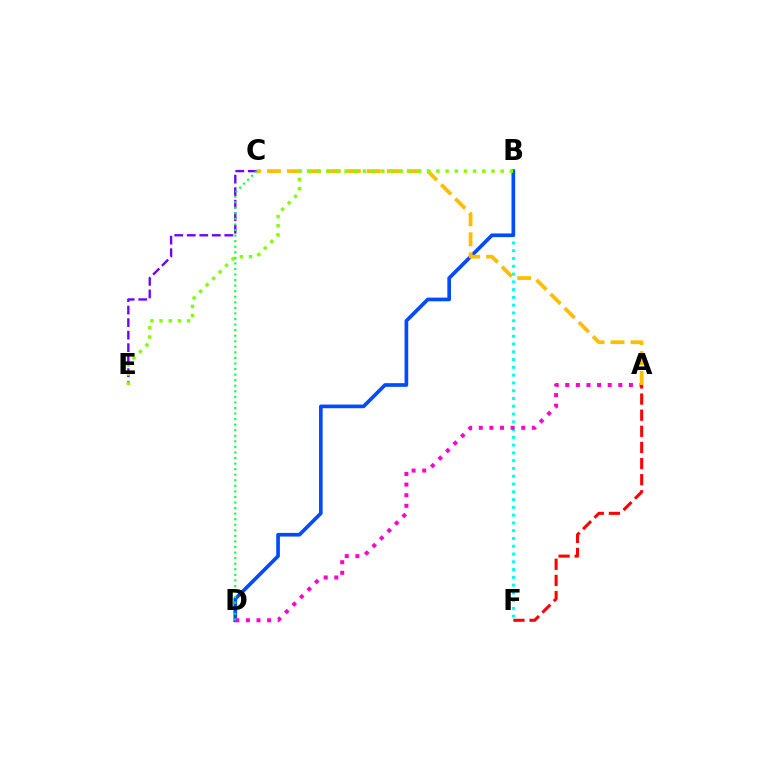{('B', 'F'): [{'color': '#00fff6', 'line_style': 'dotted', 'thickness': 2.11}], ('B', 'D'): [{'color': '#004bff', 'line_style': 'solid', 'thickness': 2.64}], ('A', 'D'): [{'color': '#ff00cf', 'line_style': 'dotted', 'thickness': 2.88}], ('A', 'C'): [{'color': '#ffbd00', 'line_style': 'dashed', 'thickness': 2.71}], ('C', 'E'): [{'color': '#7200ff', 'line_style': 'dashed', 'thickness': 1.7}], ('B', 'E'): [{'color': '#84ff00', 'line_style': 'dotted', 'thickness': 2.49}], ('C', 'D'): [{'color': '#00ff39', 'line_style': 'dotted', 'thickness': 1.51}], ('A', 'F'): [{'color': '#ff0000', 'line_style': 'dashed', 'thickness': 2.19}]}